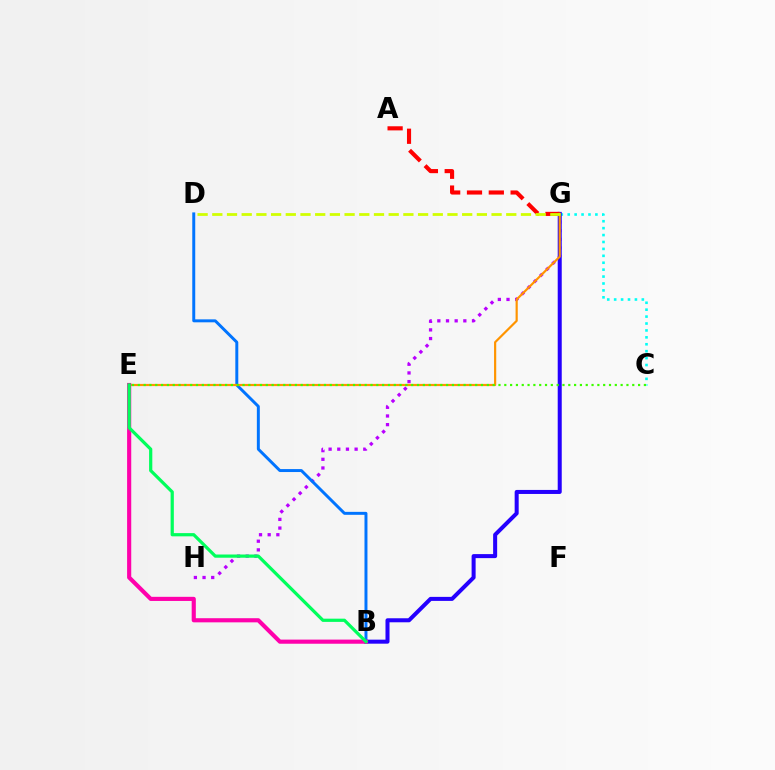{('G', 'H'): [{'color': '#b900ff', 'line_style': 'dotted', 'thickness': 2.35}], ('C', 'G'): [{'color': '#00fff6', 'line_style': 'dotted', 'thickness': 1.88}], ('B', 'G'): [{'color': '#2500ff', 'line_style': 'solid', 'thickness': 2.9}], ('A', 'G'): [{'color': '#ff0000', 'line_style': 'dashed', 'thickness': 2.97}], ('B', 'D'): [{'color': '#0074ff', 'line_style': 'solid', 'thickness': 2.13}], ('E', 'G'): [{'color': '#ff9400', 'line_style': 'solid', 'thickness': 1.57}], ('B', 'E'): [{'color': '#ff00ac', 'line_style': 'solid', 'thickness': 2.98}, {'color': '#00ff5c', 'line_style': 'solid', 'thickness': 2.32}], ('C', 'E'): [{'color': '#3dff00', 'line_style': 'dotted', 'thickness': 1.58}], ('D', 'G'): [{'color': '#d1ff00', 'line_style': 'dashed', 'thickness': 2.0}]}